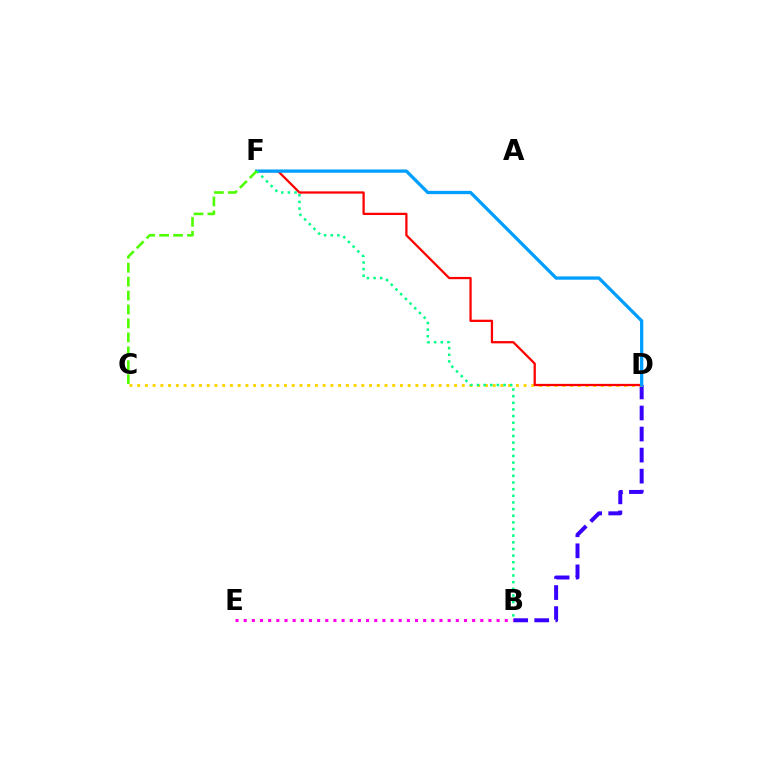{('B', 'D'): [{'color': '#3700ff', 'line_style': 'dashed', 'thickness': 2.86}], ('B', 'E'): [{'color': '#ff00ed', 'line_style': 'dotted', 'thickness': 2.22}], ('C', 'D'): [{'color': '#ffd500', 'line_style': 'dotted', 'thickness': 2.1}], ('D', 'F'): [{'color': '#ff0000', 'line_style': 'solid', 'thickness': 1.63}, {'color': '#009eff', 'line_style': 'solid', 'thickness': 2.36}], ('B', 'F'): [{'color': '#00ff86', 'line_style': 'dotted', 'thickness': 1.81}], ('C', 'F'): [{'color': '#4fff00', 'line_style': 'dashed', 'thickness': 1.89}]}